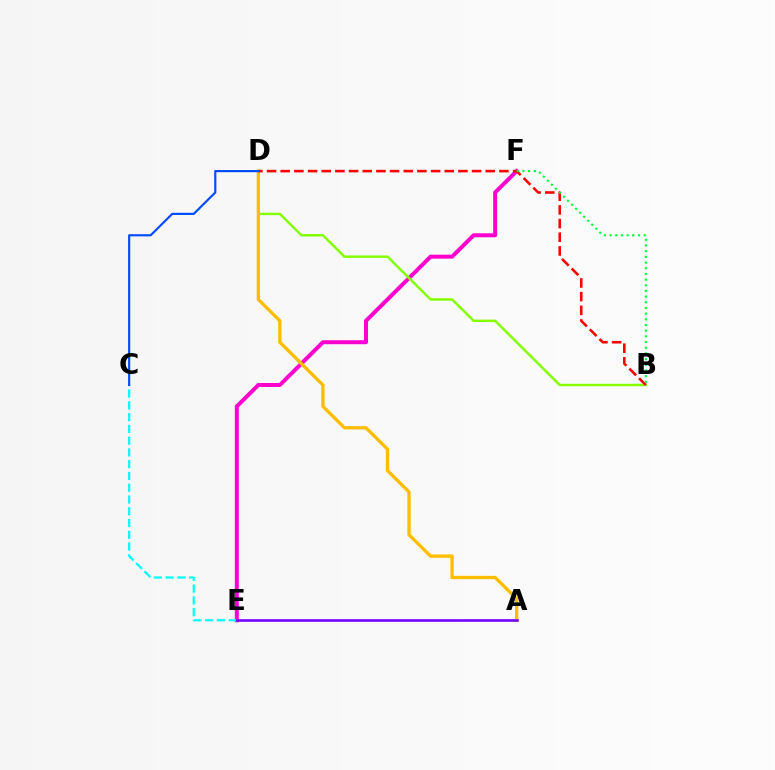{('E', 'F'): [{'color': '#ff00cf', 'line_style': 'solid', 'thickness': 2.87}], ('B', 'D'): [{'color': '#84ff00', 'line_style': 'solid', 'thickness': 1.77}, {'color': '#ff0000', 'line_style': 'dashed', 'thickness': 1.86}], ('A', 'D'): [{'color': '#ffbd00', 'line_style': 'solid', 'thickness': 2.4}], ('C', 'E'): [{'color': '#00fff6', 'line_style': 'dashed', 'thickness': 1.6}], ('C', 'D'): [{'color': '#004bff', 'line_style': 'solid', 'thickness': 1.57}], ('A', 'E'): [{'color': '#7200ff', 'line_style': 'solid', 'thickness': 1.86}], ('B', 'F'): [{'color': '#00ff39', 'line_style': 'dotted', 'thickness': 1.54}]}